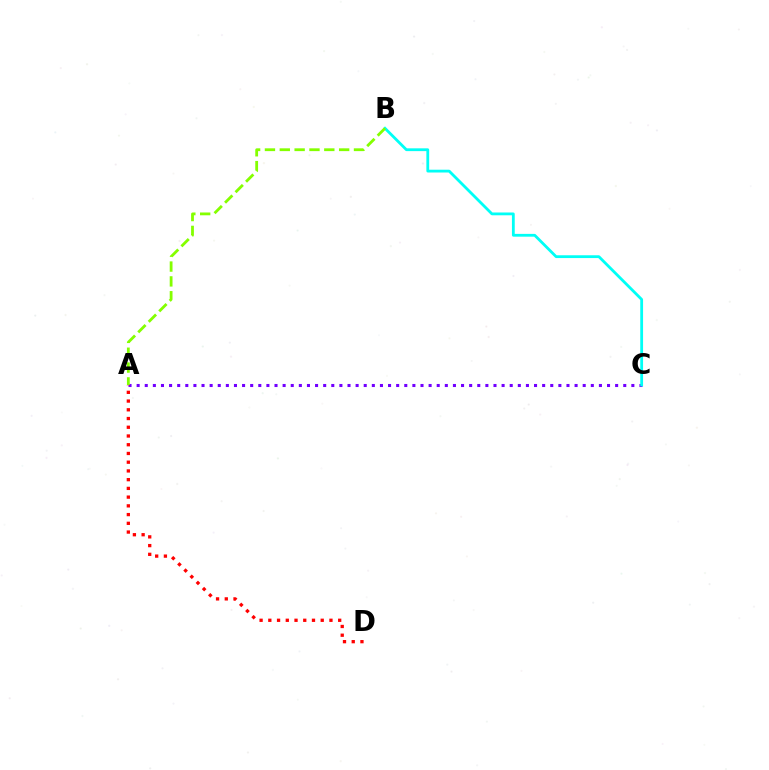{('A', 'C'): [{'color': '#7200ff', 'line_style': 'dotted', 'thickness': 2.2}], ('A', 'D'): [{'color': '#ff0000', 'line_style': 'dotted', 'thickness': 2.37}], ('B', 'C'): [{'color': '#00fff6', 'line_style': 'solid', 'thickness': 2.02}], ('A', 'B'): [{'color': '#84ff00', 'line_style': 'dashed', 'thickness': 2.02}]}